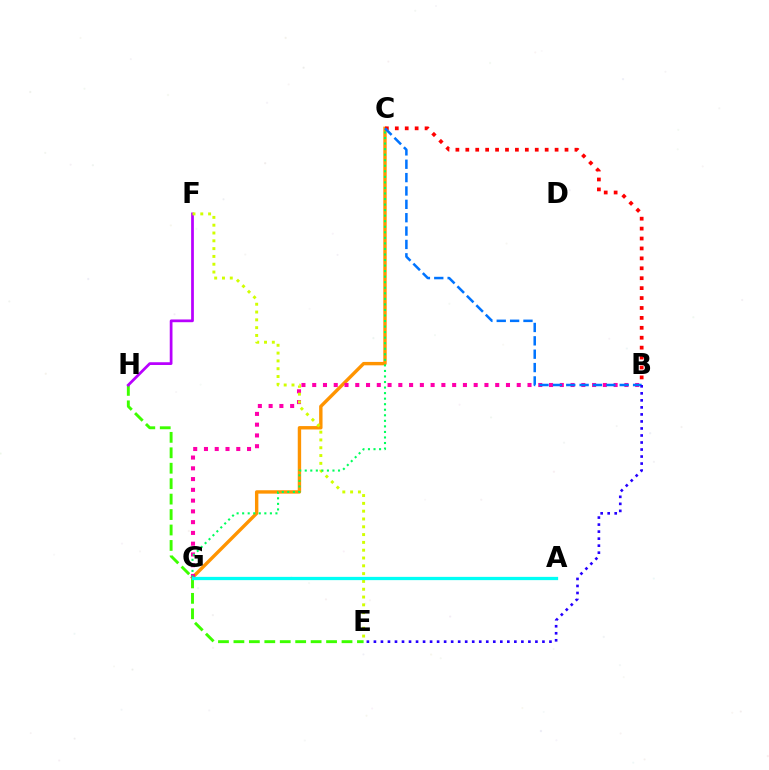{('E', 'H'): [{'color': '#3dff00', 'line_style': 'dashed', 'thickness': 2.1}], ('C', 'G'): [{'color': '#ff9400', 'line_style': 'solid', 'thickness': 2.44}, {'color': '#00ff5c', 'line_style': 'dotted', 'thickness': 1.51}], ('F', 'H'): [{'color': '#b900ff', 'line_style': 'solid', 'thickness': 1.98}], ('B', 'C'): [{'color': '#ff0000', 'line_style': 'dotted', 'thickness': 2.7}, {'color': '#0074ff', 'line_style': 'dashed', 'thickness': 1.82}], ('B', 'G'): [{'color': '#ff00ac', 'line_style': 'dotted', 'thickness': 2.92}], ('E', 'F'): [{'color': '#d1ff00', 'line_style': 'dotted', 'thickness': 2.12}], ('B', 'E'): [{'color': '#2500ff', 'line_style': 'dotted', 'thickness': 1.91}], ('A', 'G'): [{'color': '#00fff6', 'line_style': 'solid', 'thickness': 2.35}]}